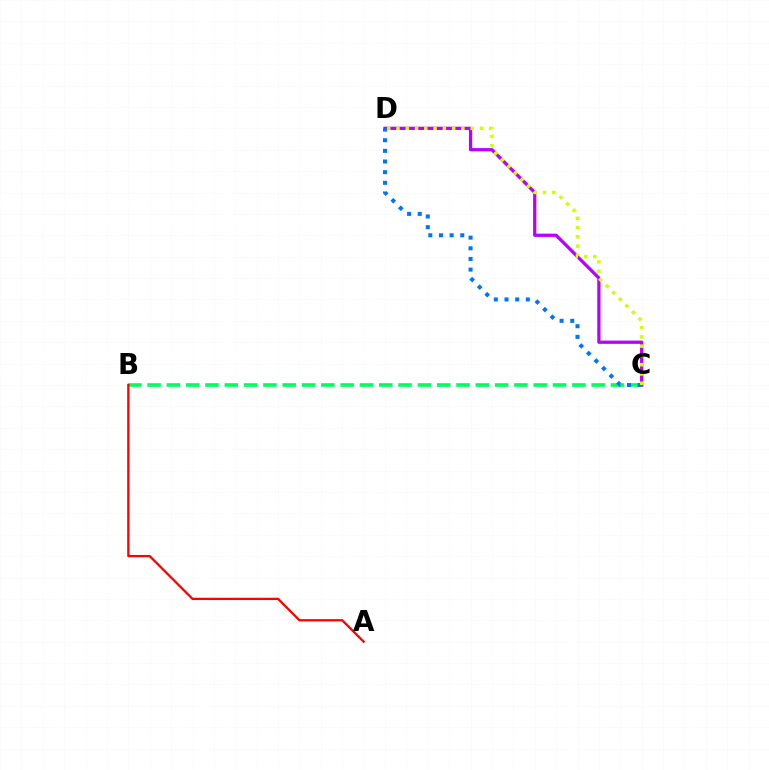{('C', 'D'): [{'color': '#b900ff', 'line_style': 'solid', 'thickness': 2.34}, {'color': '#0074ff', 'line_style': 'dotted', 'thickness': 2.89}, {'color': '#d1ff00', 'line_style': 'dotted', 'thickness': 2.52}], ('B', 'C'): [{'color': '#00ff5c', 'line_style': 'dashed', 'thickness': 2.62}], ('A', 'B'): [{'color': '#ff0000', 'line_style': 'solid', 'thickness': 1.64}]}